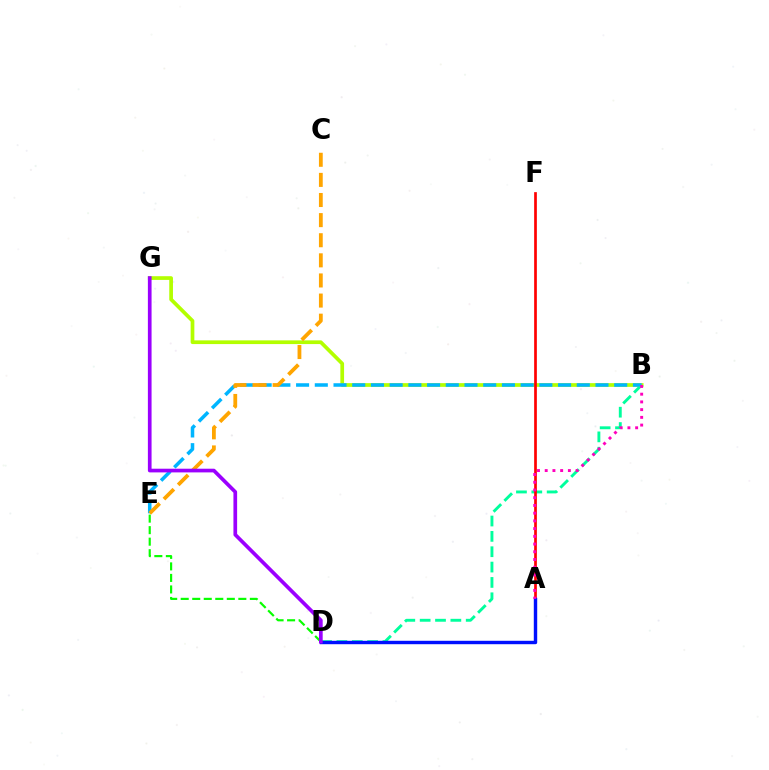{('B', 'D'): [{'color': '#00ff9d', 'line_style': 'dashed', 'thickness': 2.09}], ('B', 'G'): [{'color': '#b3ff00', 'line_style': 'solid', 'thickness': 2.67}], ('A', 'F'): [{'color': '#ff0000', 'line_style': 'solid', 'thickness': 1.95}], ('B', 'E'): [{'color': '#00b5ff', 'line_style': 'dashed', 'thickness': 2.54}], ('A', 'D'): [{'color': '#0010ff', 'line_style': 'solid', 'thickness': 2.46}], ('C', 'E'): [{'color': '#ffa500', 'line_style': 'dashed', 'thickness': 2.73}], ('D', 'E'): [{'color': '#08ff00', 'line_style': 'dashed', 'thickness': 1.57}], ('D', 'G'): [{'color': '#9b00ff', 'line_style': 'solid', 'thickness': 2.66}], ('A', 'B'): [{'color': '#ff00bd', 'line_style': 'dotted', 'thickness': 2.1}]}